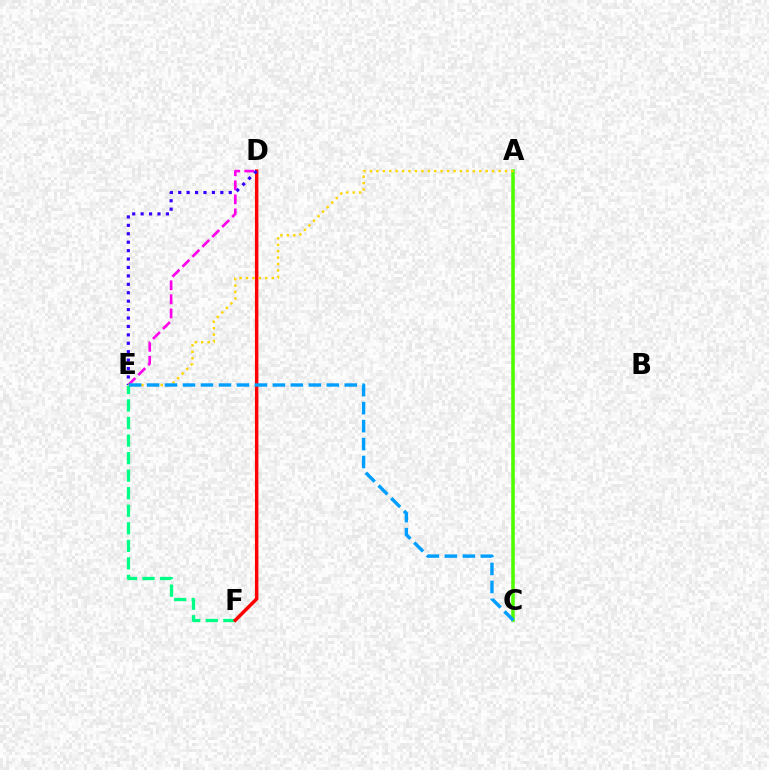{('E', 'F'): [{'color': '#00ff86', 'line_style': 'dashed', 'thickness': 2.38}], ('D', 'F'): [{'color': '#ff0000', 'line_style': 'solid', 'thickness': 2.49}], ('A', 'C'): [{'color': '#4fff00', 'line_style': 'solid', 'thickness': 2.56}], ('D', 'E'): [{'color': '#ff00ed', 'line_style': 'dashed', 'thickness': 1.91}, {'color': '#3700ff', 'line_style': 'dotted', 'thickness': 2.29}], ('A', 'E'): [{'color': '#ffd500', 'line_style': 'dotted', 'thickness': 1.75}], ('C', 'E'): [{'color': '#009eff', 'line_style': 'dashed', 'thickness': 2.44}]}